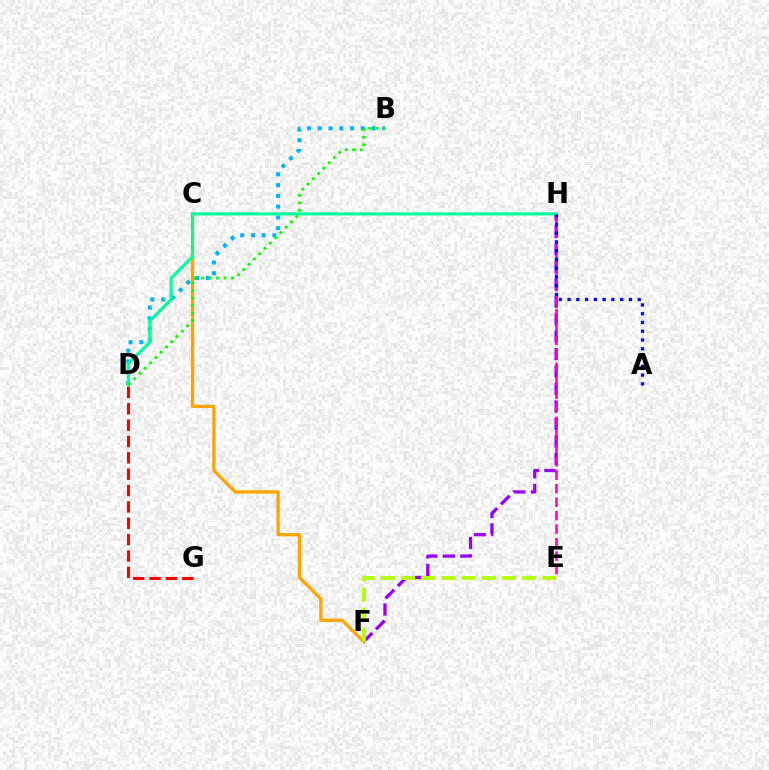{('C', 'F'): [{'color': '#ffa500', 'line_style': 'solid', 'thickness': 2.37}], ('F', 'H'): [{'color': '#9b00ff', 'line_style': 'dashed', 'thickness': 2.37}], ('B', 'D'): [{'color': '#00b5ff', 'line_style': 'dotted', 'thickness': 2.92}, {'color': '#08ff00', 'line_style': 'dotted', 'thickness': 2.03}], ('D', 'H'): [{'color': '#00ff9d', 'line_style': 'solid', 'thickness': 2.26}], ('E', 'F'): [{'color': '#b3ff00', 'line_style': 'dashed', 'thickness': 2.74}], ('E', 'H'): [{'color': '#ff00bd', 'line_style': 'dashed', 'thickness': 1.83}], ('D', 'G'): [{'color': '#ff0000', 'line_style': 'dashed', 'thickness': 2.22}], ('A', 'H'): [{'color': '#0010ff', 'line_style': 'dotted', 'thickness': 2.38}]}